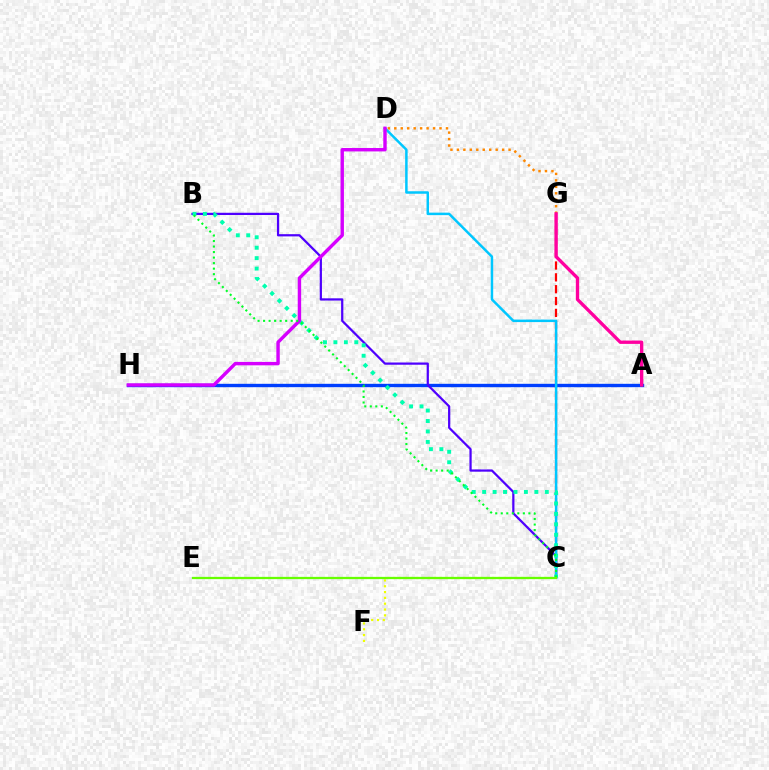{('D', 'G'): [{'color': '#ff8800', 'line_style': 'dotted', 'thickness': 1.76}], ('C', 'G'): [{'color': '#ff0000', 'line_style': 'dashed', 'thickness': 1.61}], ('A', 'H'): [{'color': '#003fff', 'line_style': 'solid', 'thickness': 2.43}], ('C', 'F'): [{'color': '#eeff00', 'line_style': 'dotted', 'thickness': 1.58}], ('B', 'C'): [{'color': '#4f00ff', 'line_style': 'solid', 'thickness': 1.61}, {'color': '#00ffaf', 'line_style': 'dotted', 'thickness': 2.84}, {'color': '#00ff27', 'line_style': 'dotted', 'thickness': 1.5}], ('C', 'D'): [{'color': '#00c7ff', 'line_style': 'solid', 'thickness': 1.8}], ('A', 'G'): [{'color': '#ff00a0', 'line_style': 'solid', 'thickness': 2.4}], ('D', 'H'): [{'color': '#d600ff', 'line_style': 'solid', 'thickness': 2.46}], ('C', 'E'): [{'color': '#66ff00', 'line_style': 'solid', 'thickness': 1.63}]}